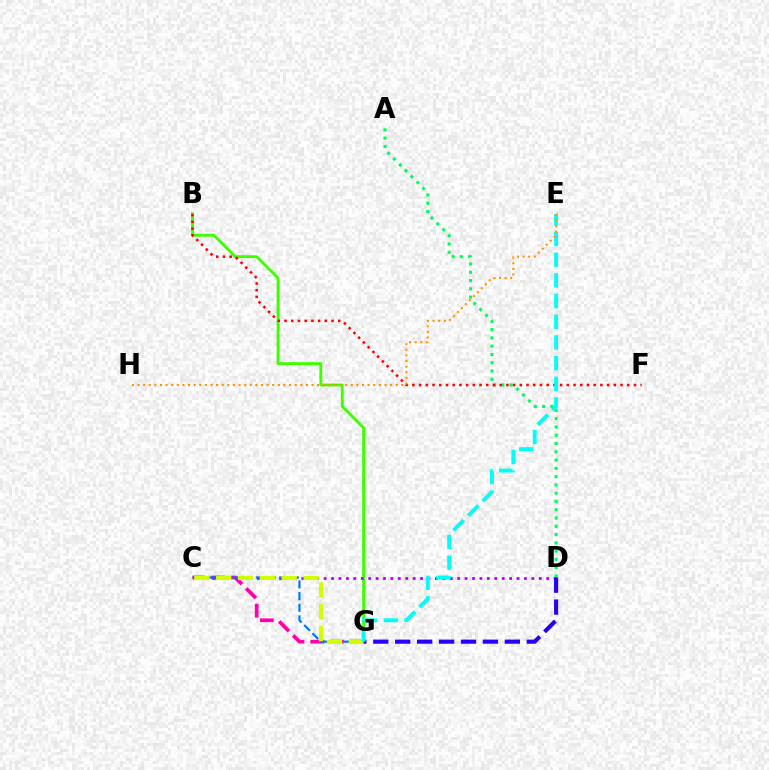{('B', 'G'): [{'color': '#3dff00', 'line_style': 'solid', 'thickness': 2.05}], ('C', 'G'): [{'color': '#ff00ac', 'line_style': 'dashed', 'thickness': 2.68}, {'color': '#0074ff', 'line_style': 'dashed', 'thickness': 1.58}, {'color': '#d1ff00', 'line_style': 'dashed', 'thickness': 2.97}], ('C', 'D'): [{'color': '#b900ff', 'line_style': 'dotted', 'thickness': 2.02}], ('A', 'D'): [{'color': '#00ff5c', 'line_style': 'dotted', 'thickness': 2.25}], ('B', 'F'): [{'color': '#ff0000', 'line_style': 'dotted', 'thickness': 1.82}], ('D', 'G'): [{'color': '#2500ff', 'line_style': 'dashed', 'thickness': 2.98}], ('E', 'G'): [{'color': '#00fff6', 'line_style': 'dashed', 'thickness': 2.81}], ('E', 'H'): [{'color': '#ff9400', 'line_style': 'dotted', 'thickness': 1.52}]}